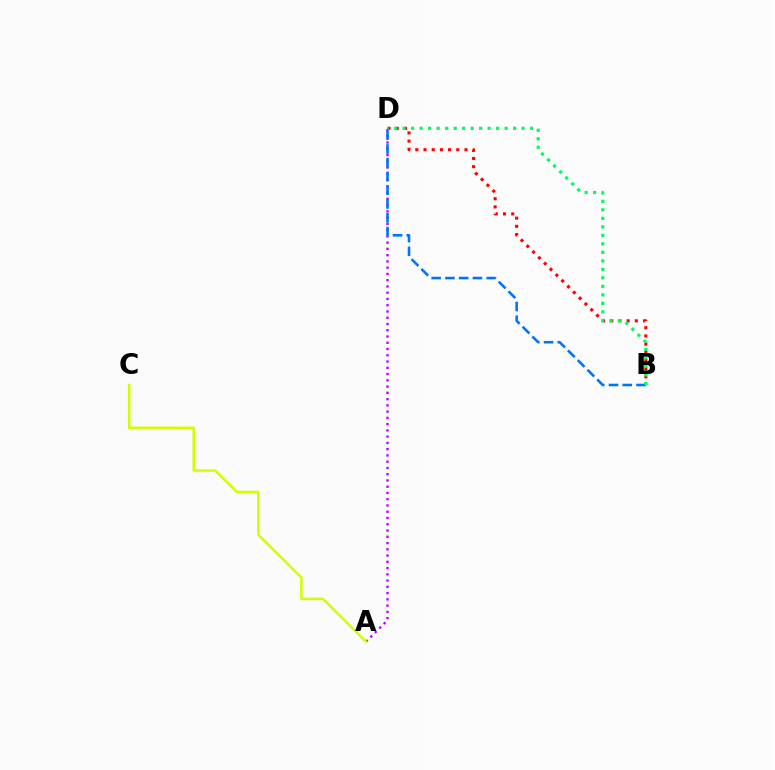{('A', 'D'): [{'color': '#b900ff', 'line_style': 'dotted', 'thickness': 1.7}], ('A', 'C'): [{'color': '#d1ff00', 'line_style': 'solid', 'thickness': 1.81}], ('B', 'D'): [{'color': '#ff0000', 'line_style': 'dotted', 'thickness': 2.23}, {'color': '#0074ff', 'line_style': 'dashed', 'thickness': 1.87}, {'color': '#00ff5c', 'line_style': 'dotted', 'thickness': 2.31}]}